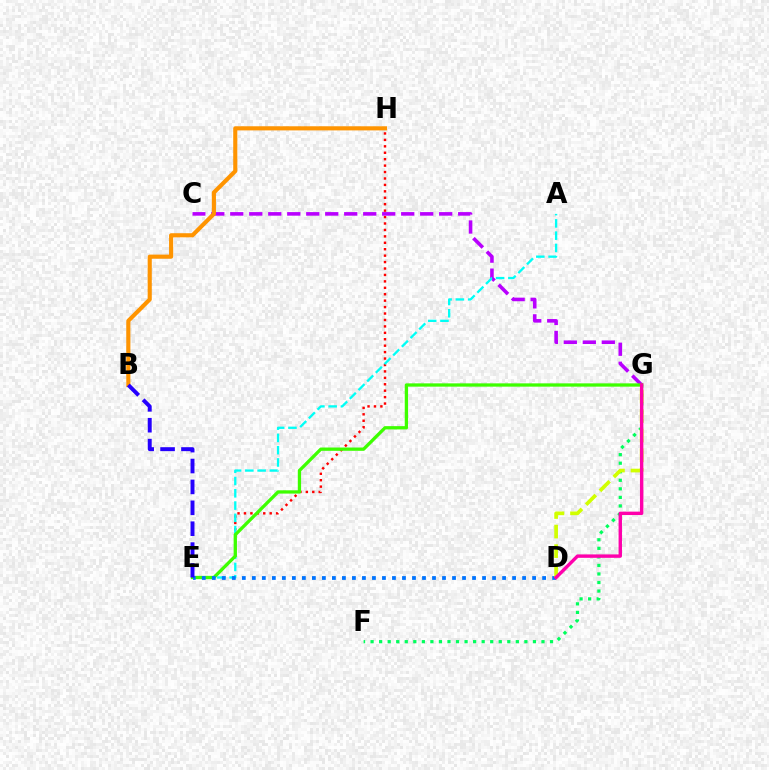{('F', 'G'): [{'color': '#00ff5c', 'line_style': 'dotted', 'thickness': 2.32}], ('E', 'H'): [{'color': '#ff0000', 'line_style': 'dotted', 'thickness': 1.75}], ('C', 'G'): [{'color': '#b900ff', 'line_style': 'dashed', 'thickness': 2.58}], ('A', 'E'): [{'color': '#00fff6', 'line_style': 'dashed', 'thickness': 1.67}], ('E', 'G'): [{'color': '#3dff00', 'line_style': 'solid', 'thickness': 2.37}], ('D', 'E'): [{'color': '#0074ff', 'line_style': 'dotted', 'thickness': 2.72}], ('D', 'G'): [{'color': '#d1ff00', 'line_style': 'dashed', 'thickness': 2.66}, {'color': '#ff00ac', 'line_style': 'solid', 'thickness': 2.45}], ('B', 'H'): [{'color': '#ff9400', 'line_style': 'solid', 'thickness': 2.97}], ('B', 'E'): [{'color': '#2500ff', 'line_style': 'dashed', 'thickness': 2.84}]}